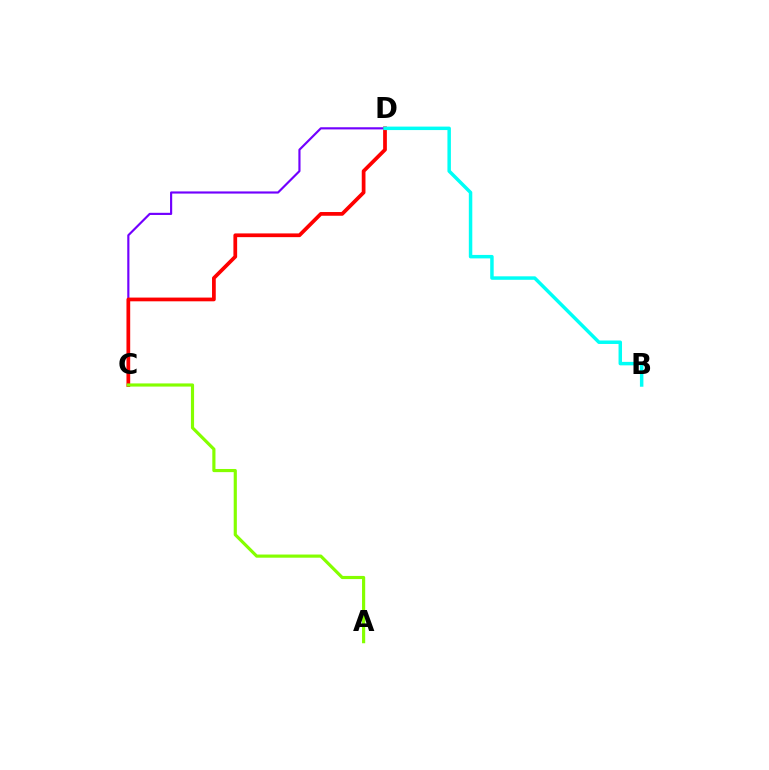{('C', 'D'): [{'color': '#7200ff', 'line_style': 'solid', 'thickness': 1.55}, {'color': '#ff0000', 'line_style': 'solid', 'thickness': 2.69}], ('B', 'D'): [{'color': '#00fff6', 'line_style': 'solid', 'thickness': 2.5}], ('A', 'C'): [{'color': '#84ff00', 'line_style': 'solid', 'thickness': 2.27}]}